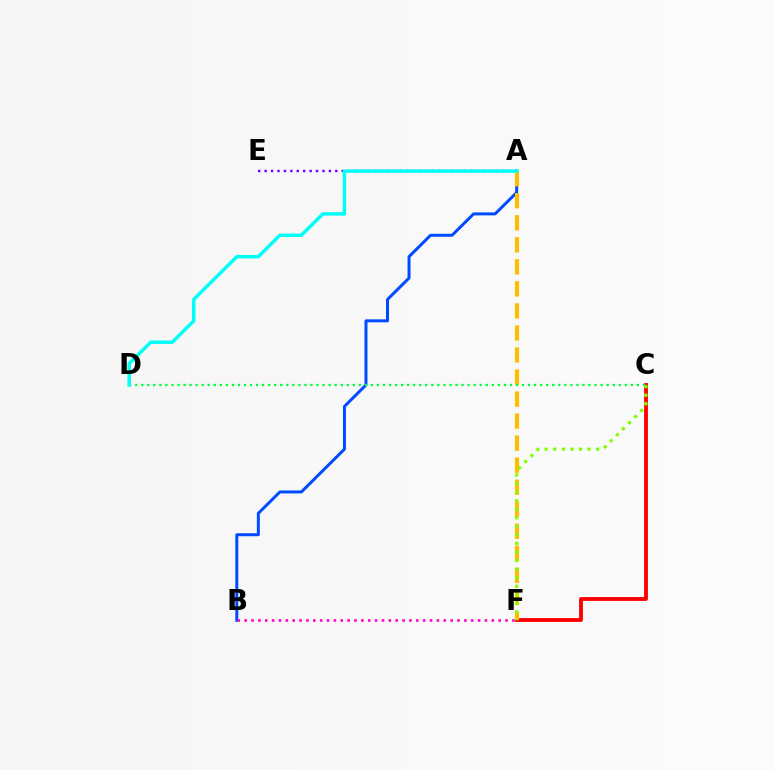{('C', 'F'): [{'color': '#ff0000', 'line_style': 'solid', 'thickness': 2.76}, {'color': '#84ff00', 'line_style': 'dotted', 'thickness': 2.33}], ('A', 'E'): [{'color': '#7200ff', 'line_style': 'dotted', 'thickness': 1.75}], ('A', 'B'): [{'color': '#004bff', 'line_style': 'solid', 'thickness': 2.15}], ('A', 'F'): [{'color': '#ffbd00', 'line_style': 'dashed', 'thickness': 2.99}], ('C', 'D'): [{'color': '#00ff39', 'line_style': 'dotted', 'thickness': 1.64}], ('B', 'F'): [{'color': '#ff00cf', 'line_style': 'dotted', 'thickness': 1.87}], ('A', 'D'): [{'color': '#00fff6', 'line_style': 'solid', 'thickness': 2.49}]}